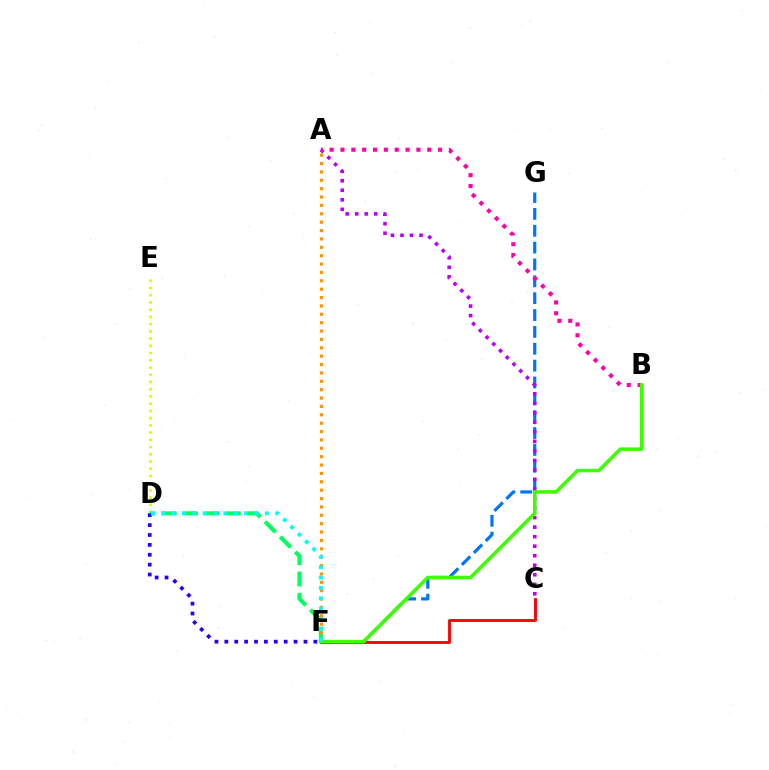{('D', 'E'): [{'color': '#d1ff00', 'line_style': 'dotted', 'thickness': 1.96}], ('F', 'G'): [{'color': '#0074ff', 'line_style': 'dashed', 'thickness': 2.29}], ('A', 'C'): [{'color': '#b900ff', 'line_style': 'dotted', 'thickness': 2.59}], ('D', 'F'): [{'color': '#00ff5c', 'line_style': 'dashed', 'thickness': 2.9}, {'color': '#2500ff', 'line_style': 'dotted', 'thickness': 2.69}, {'color': '#00fff6', 'line_style': 'dotted', 'thickness': 2.81}], ('A', 'F'): [{'color': '#ff9400', 'line_style': 'dotted', 'thickness': 2.28}], ('C', 'F'): [{'color': '#ff0000', 'line_style': 'solid', 'thickness': 2.06}], ('A', 'B'): [{'color': '#ff00ac', 'line_style': 'dotted', 'thickness': 2.95}], ('B', 'F'): [{'color': '#3dff00', 'line_style': 'solid', 'thickness': 2.56}]}